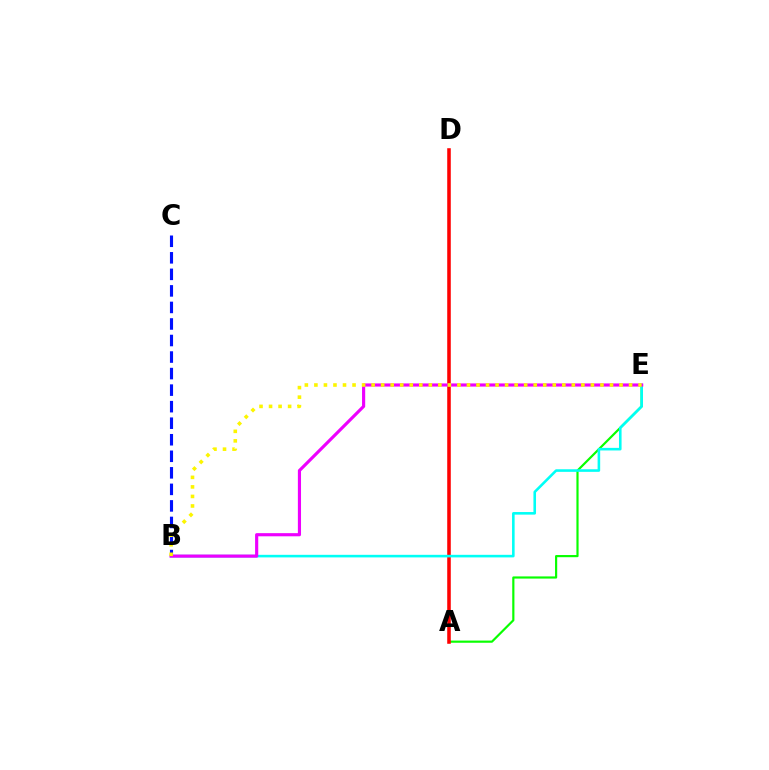{('A', 'E'): [{'color': '#08ff00', 'line_style': 'solid', 'thickness': 1.57}], ('A', 'D'): [{'color': '#ff0000', 'line_style': 'solid', 'thickness': 2.56}], ('B', 'C'): [{'color': '#0010ff', 'line_style': 'dashed', 'thickness': 2.25}], ('B', 'E'): [{'color': '#00fff6', 'line_style': 'solid', 'thickness': 1.86}, {'color': '#ee00ff', 'line_style': 'solid', 'thickness': 2.27}, {'color': '#fcf500', 'line_style': 'dotted', 'thickness': 2.59}]}